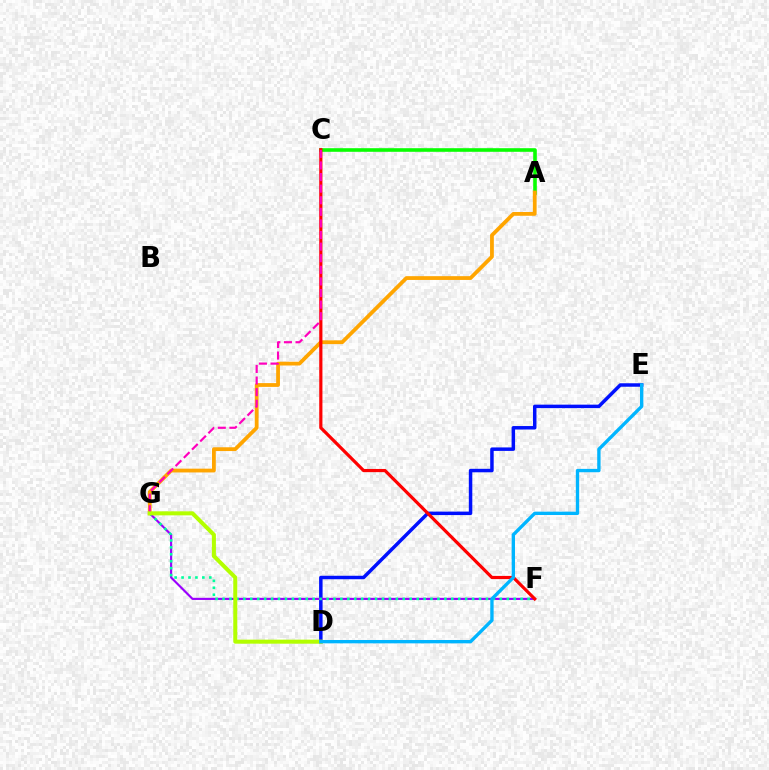{('D', 'E'): [{'color': '#0010ff', 'line_style': 'solid', 'thickness': 2.51}, {'color': '#00b5ff', 'line_style': 'solid', 'thickness': 2.41}], ('A', 'C'): [{'color': '#08ff00', 'line_style': 'solid', 'thickness': 2.59}], ('A', 'G'): [{'color': '#ffa500', 'line_style': 'solid', 'thickness': 2.72}], ('F', 'G'): [{'color': '#9b00ff', 'line_style': 'solid', 'thickness': 1.54}, {'color': '#00ff9d', 'line_style': 'dotted', 'thickness': 1.88}], ('C', 'F'): [{'color': '#ff0000', 'line_style': 'solid', 'thickness': 2.29}], ('C', 'G'): [{'color': '#ff00bd', 'line_style': 'dashed', 'thickness': 1.58}], ('D', 'G'): [{'color': '#b3ff00', 'line_style': 'solid', 'thickness': 2.9}]}